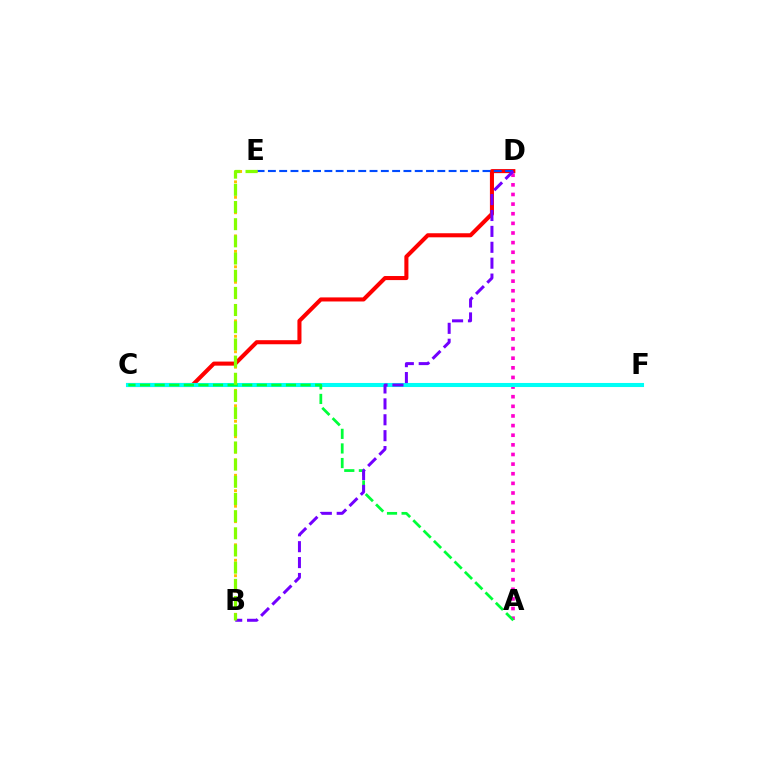{('A', 'D'): [{'color': '#ff00cf', 'line_style': 'dotted', 'thickness': 2.62}], ('C', 'D'): [{'color': '#ff0000', 'line_style': 'solid', 'thickness': 2.93}], ('D', 'E'): [{'color': '#004bff', 'line_style': 'dashed', 'thickness': 1.53}], ('B', 'E'): [{'color': '#ffbd00', 'line_style': 'dotted', 'thickness': 2.1}, {'color': '#84ff00', 'line_style': 'dashed', 'thickness': 2.33}], ('C', 'F'): [{'color': '#00fff6', 'line_style': 'solid', 'thickness': 2.93}], ('A', 'C'): [{'color': '#00ff39', 'line_style': 'dashed', 'thickness': 1.98}], ('B', 'D'): [{'color': '#7200ff', 'line_style': 'dashed', 'thickness': 2.16}]}